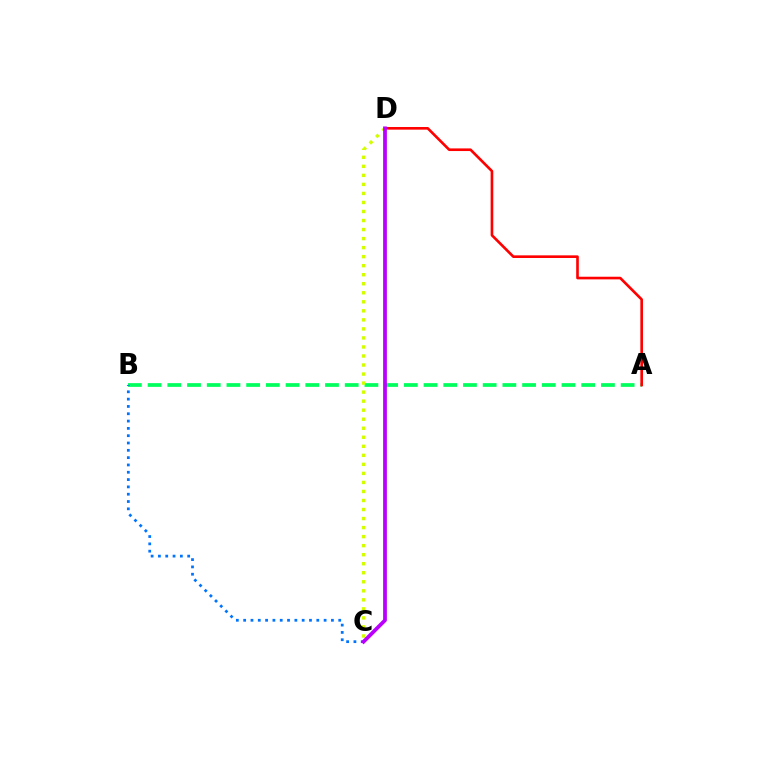{('A', 'B'): [{'color': '#00ff5c', 'line_style': 'dashed', 'thickness': 2.68}], ('A', 'D'): [{'color': '#ff0000', 'line_style': 'solid', 'thickness': 1.9}], ('B', 'C'): [{'color': '#0074ff', 'line_style': 'dotted', 'thickness': 1.99}], ('C', 'D'): [{'color': '#d1ff00', 'line_style': 'dotted', 'thickness': 2.45}, {'color': '#b900ff', 'line_style': 'solid', 'thickness': 2.7}]}